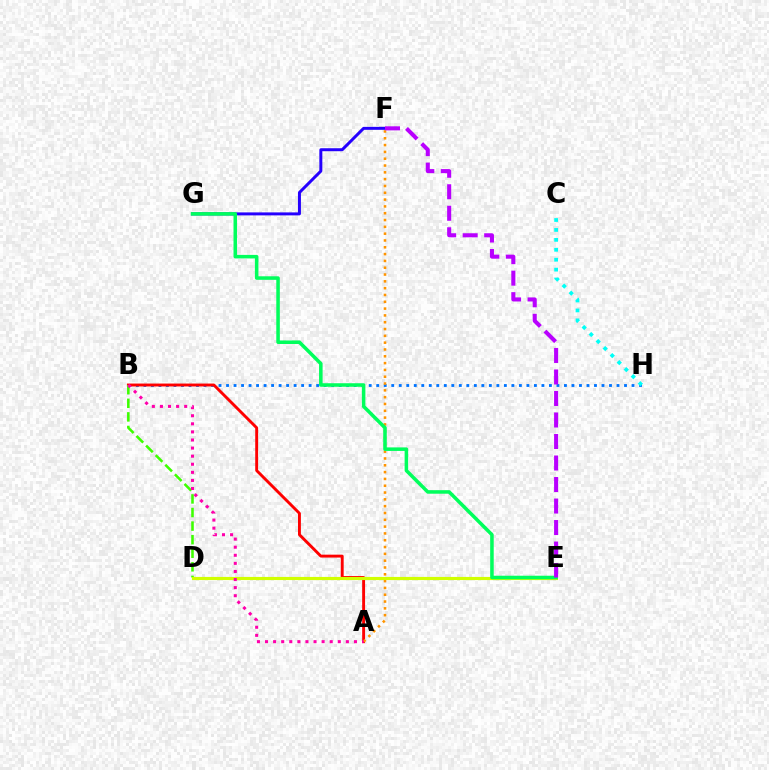{('F', 'G'): [{'color': '#2500ff', 'line_style': 'solid', 'thickness': 2.15}], ('B', 'H'): [{'color': '#0074ff', 'line_style': 'dotted', 'thickness': 2.04}], ('A', 'B'): [{'color': '#ff0000', 'line_style': 'solid', 'thickness': 2.08}, {'color': '#ff00ac', 'line_style': 'dotted', 'thickness': 2.2}], ('A', 'F'): [{'color': '#ff9400', 'line_style': 'dotted', 'thickness': 1.85}], ('B', 'D'): [{'color': '#3dff00', 'line_style': 'dashed', 'thickness': 1.84}], ('D', 'E'): [{'color': '#d1ff00', 'line_style': 'solid', 'thickness': 2.26}], ('C', 'H'): [{'color': '#00fff6', 'line_style': 'dotted', 'thickness': 2.7}], ('E', 'G'): [{'color': '#00ff5c', 'line_style': 'solid', 'thickness': 2.55}], ('E', 'F'): [{'color': '#b900ff', 'line_style': 'dashed', 'thickness': 2.92}]}